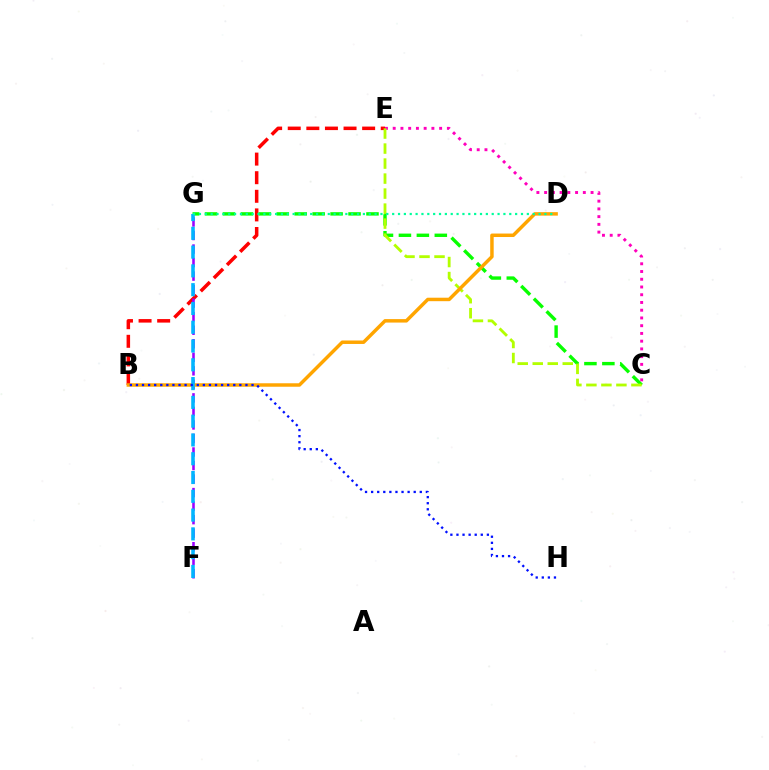{('B', 'E'): [{'color': '#ff0000', 'line_style': 'dashed', 'thickness': 2.53}], ('F', 'G'): [{'color': '#9b00ff', 'line_style': 'dashed', 'thickness': 1.84}, {'color': '#00b5ff', 'line_style': 'dashed', 'thickness': 2.55}], ('C', 'G'): [{'color': '#08ff00', 'line_style': 'dashed', 'thickness': 2.44}], ('C', 'E'): [{'color': '#ff00bd', 'line_style': 'dotted', 'thickness': 2.1}, {'color': '#b3ff00', 'line_style': 'dashed', 'thickness': 2.04}], ('B', 'D'): [{'color': '#ffa500', 'line_style': 'solid', 'thickness': 2.5}], ('D', 'G'): [{'color': '#00ff9d', 'line_style': 'dotted', 'thickness': 1.59}], ('B', 'H'): [{'color': '#0010ff', 'line_style': 'dotted', 'thickness': 1.65}]}